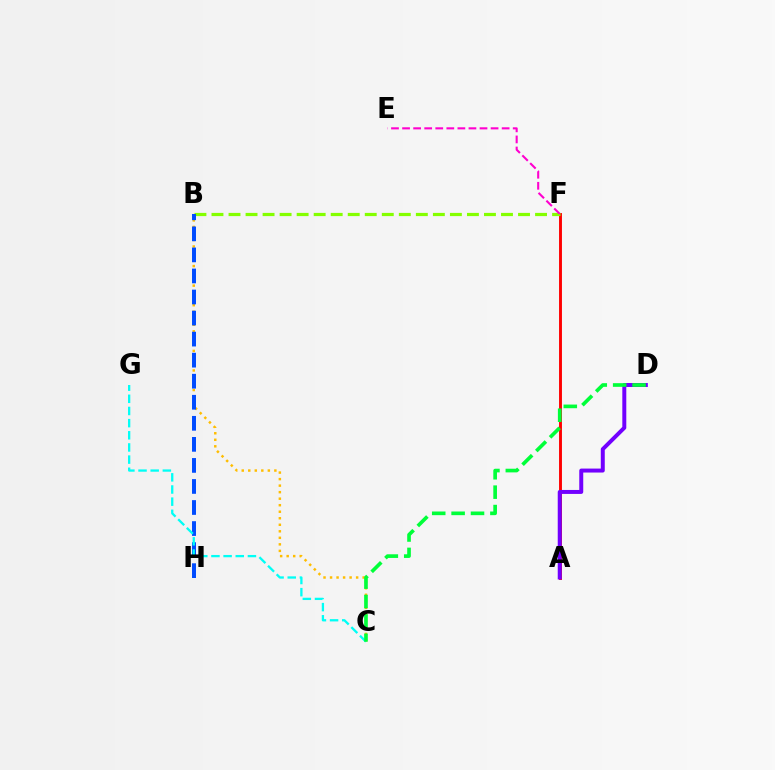{('A', 'F'): [{'color': '#ff0000', 'line_style': 'solid', 'thickness': 2.09}], ('B', 'C'): [{'color': '#ffbd00', 'line_style': 'dotted', 'thickness': 1.77}], ('B', 'F'): [{'color': '#84ff00', 'line_style': 'dashed', 'thickness': 2.31}], ('B', 'H'): [{'color': '#004bff', 'line_style': 'dashed', 'thickness': 2.86}], ('C', 'G'): [{'color': '#00fff6', 'line_style': 'dashed', 'thickness': 1.65}], ('A', 'D'): [{'color': '#7200ff', 'line_style': 'solid', 'thickness': 2.86}], ('E', 'F'): [{'color': '#ff00cf', 'line_style': 'dashed', 'thickness': 1.5}], ('C', 'D'): [{'color': '#00ff39', 'line_style': 'dashed', 'thickness': 2.64}]}